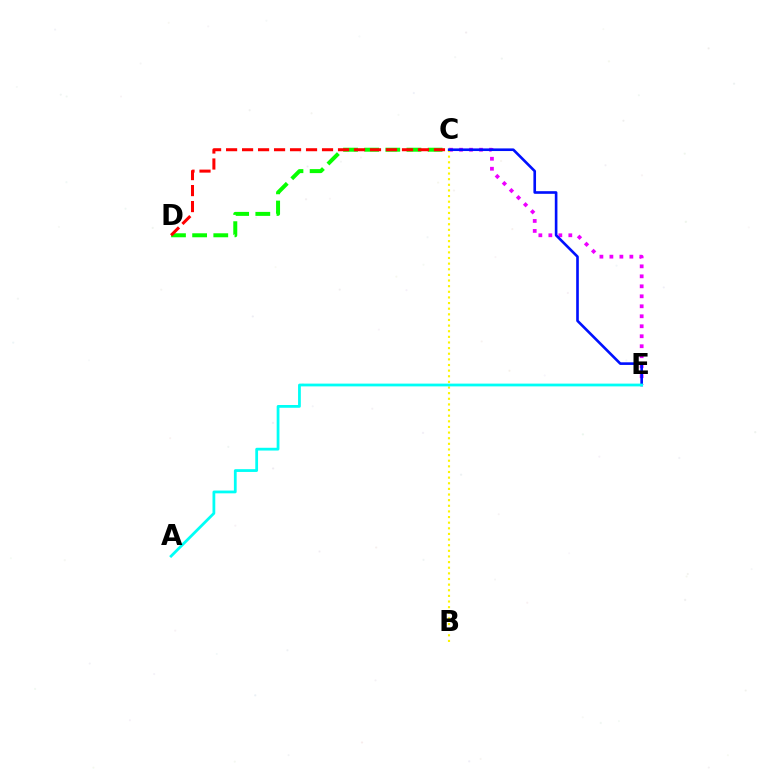{('C', 'D'): [{'color': '#08ff00', 'line_style': 'dashed', 'thickness': 2.87}, {'color': '#ff0000', 'line_style': 'dashed', 'thickness': 2.17}], ('C', 'E'): [{'color': '#ee00ff', 'line_style': 'dotted', 'thickness': 2.71}, {'color': '#0010ff', 'line_style': 'solid', 'thickness': 1.89}], ('B', 'C'): [{'color': '#fcf500', 'line_style': 'dotted', 'thickness': 1.53}], ('A', 'E'): [{'color': '#00fff6', 'line_style': 'solid', 'thickness': 2.0}]}